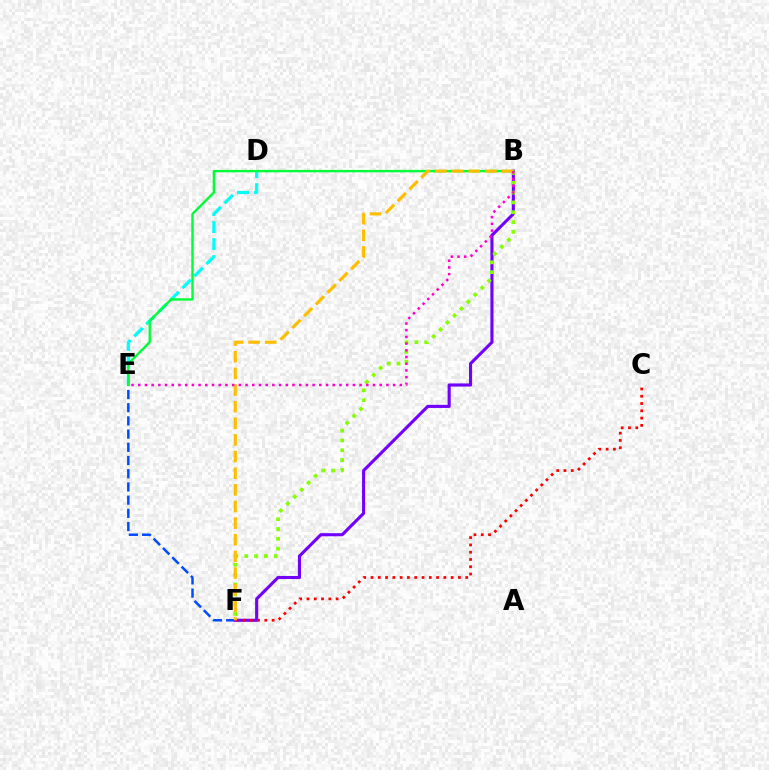{('E', 'F'): [{'color': '#004bff', 'line_style': 'dashed', 'thickness': 1.79}], ('B', 'F'): [{'color': '#7200ff', 'line_style': 'solid', 'thickness': 2.24}, {'color': '#84ff00', 'line_style': 'dotted', 'thickness': 2.67}, {'color': '#ffbd00', 'line_style': 'dashed', 'thickness': 2.26}], ('D', 'E'): [{'color': '#00fff6', 'line_style': 'dashed', 'thickness': 2.31}], ('B', 'E'): [{'color': '#00ff39', 'line_style': 'solid', 'thickness': 1.73}, {'color': '#ff00cf', 'line_style': 'dotted', 'thickness': 1.82}], ('C', 'F'): [{'color': '#ff0000', 'line_style': 'dotted', 'thickness': 1.98}]}